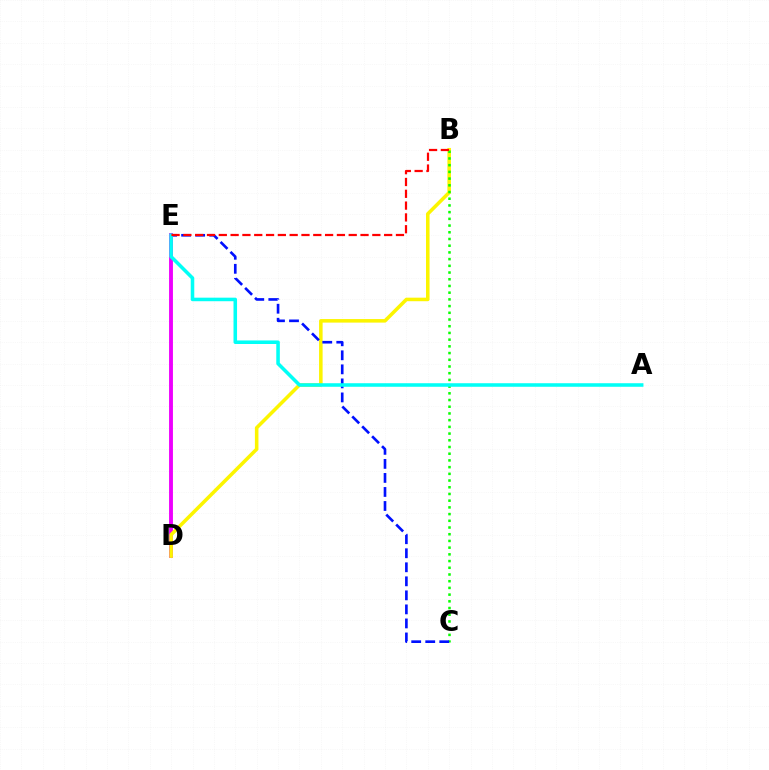{('D', 'E'): [{'color': '#ee00ff', 'line_style': 'solid', 'thickness': 2.79}], ('B', 'D'): [{'color': '#fcf500', 'line_style': 'solid', 'thickness': 2.55}], ('B', 'C'): [{'color': '#08ff00', 'line_style': 'dotted', 'thickness': 1.82}], ('C', 'E'): [{'color': '#0010ff', 'line_style': 'dashed', 'thickness': 1.91}], ('A', 'E'): [{'color': '#00fff6', 'line_style': 'solid', 'thickness': 2.55}], ('B', 'E'): [{'color': '#ff0000', 'line_style': 'dashed', 'thickness': 1.6}]}